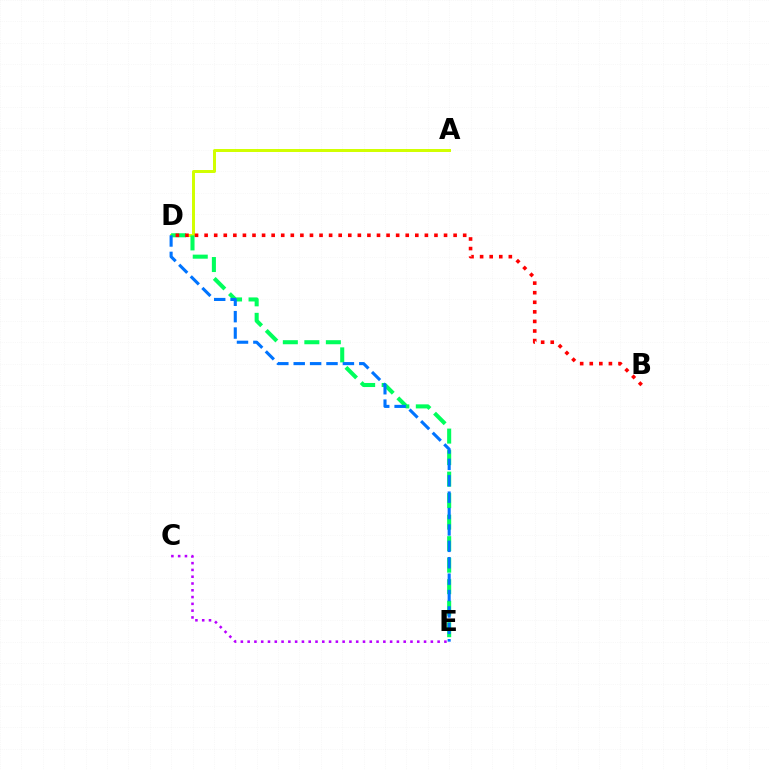{('A', 'D'): [{'color': '#d1ff00', 'line_style': 'solid', 'thickness': 2.14}], ('D', 'E'): [{'color': '#00ff5c', 'line_style': 'dashed', 'thickness': 2.92}, {'color': '#0074ff', 'line_style': 'dashed', 'thickness': 2.23}], ('B', 'D'): [{'color': '#ff0000', 'line_style': 'dotted', 'thickness': 2.6}], ('C', 'E'): [{'color': '#b900ff', 'line_style': 'dotted', 'thickness': 1.84}]}